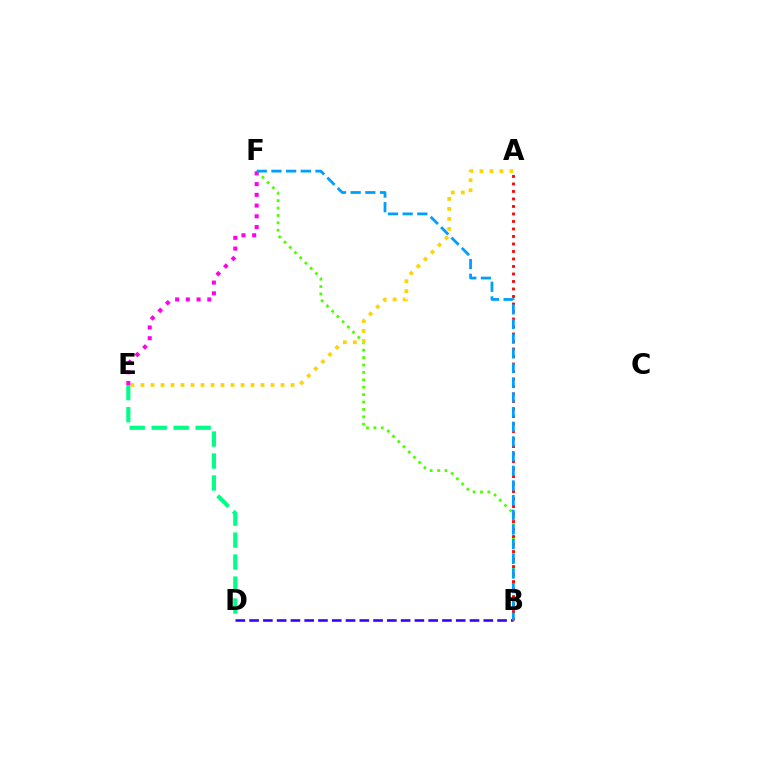{('B', 'F'): [{'color': '#4fff00', 'line_style': 'dotted', 'thickness': 2.01}, {'color': '#009eff', 'line_style': 'dashed', 'thickness': 1.99}], ('B', 'D'): [{'color': '#3700ff', 'line_style': 'dashed', 'thickness': 1.87}], ('A', 'E'): [{'color': '#ffd500', 'line_style': 'dotted', 'thickness': 2.72}], ('D', 'E'): [{'color': '#00ff86', 'line_style': 'dashed', 'thickness': 2.99}], ('A', 'B'): [{'color': '#ff0000', 'line_style': 'dotted', 'thickness': 2.04}], ('E', 'F'): [{'color': '#ff00ed', 'line_style': 'dotted', 'thickness': 2.91}]}